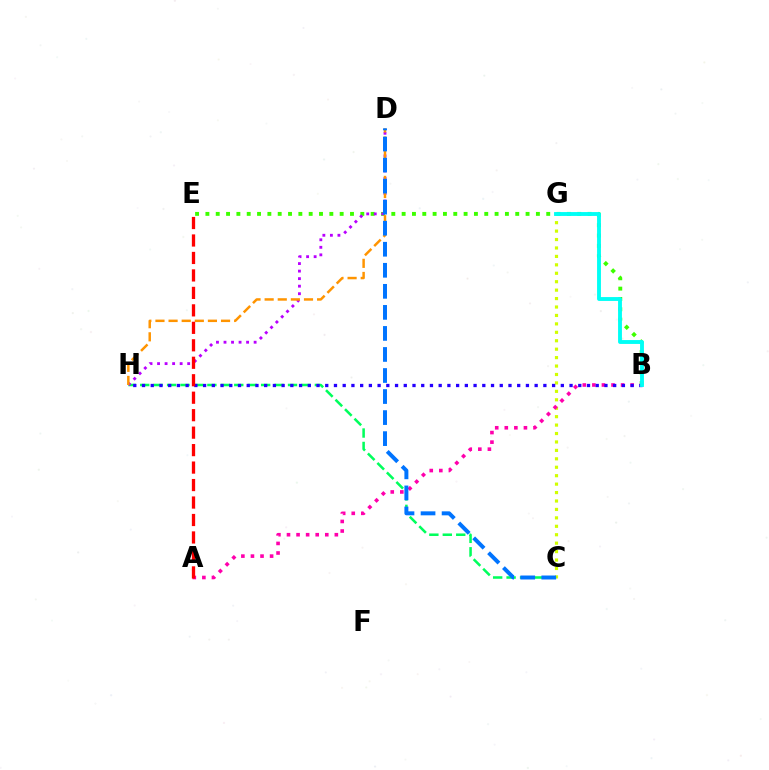{('C', 'G'): [{'color': '#d1ff00', 'line_style': 'dotted', 'thickness': 2.29}], ('B', 'E'): [{'color': '#3dff00', 'line_style': 'dotted', 'thickness': 2.81}], ('C', 'H'): [{'color': '#00ff5c', 'line_style': 'dashed', 'thickness': 1.83}], ('A', 'B'): [{'color': '#ff00ac', 'line_style': 'dotted', 'thickness': 2.6}], ('D', 'H'): [{'color': '#b900ff', 'line_style': 'dotted', 'thickness': 2.05}, {'color': '#ff9400', 'line_style': 'dashed', 'thickness': 1.78}], ('B', 'H'): [{'color': '#2500ff', 'line_style': 'dotted', 'thickness': 2.37}], ('B', 'G'): [{'color': '#00fff6', 'line_style': 'solid', 'thickness': 2.78}], ('C', 'D'): [{'color': '#0074ff', 'line_style': 'dashed', 'thickness': 2.86}], ('A', 'E'): [{'color': '#ff0000', 'line_style': 'dashed', 'thickness': 2.37}]}